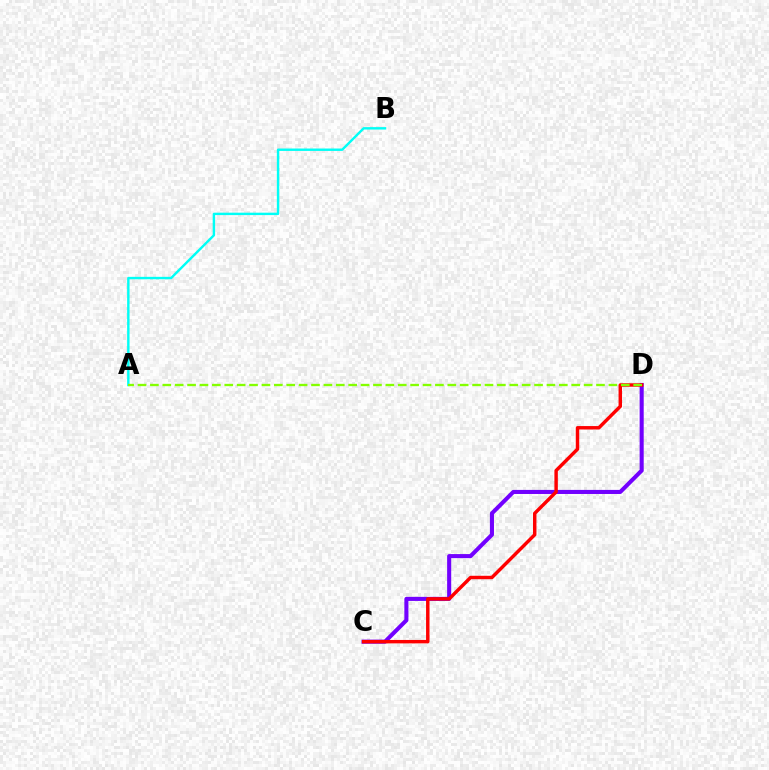{('A', 'B'): [{'color': '#00fff6', 'line_style': 'solid', 'thickness': 1.74}], ('C', 'D'): [{'color': '#7200ff', 'line_style': 'solid', 'thickness': 2.93}, {'color': '#ff0000', 'line_style': 'solid', 'thickness': 2.47}], ('A', 'D'): [{'color': '#84ff00', 'line_style': 'dashed', 'thickness': 1.68}]}